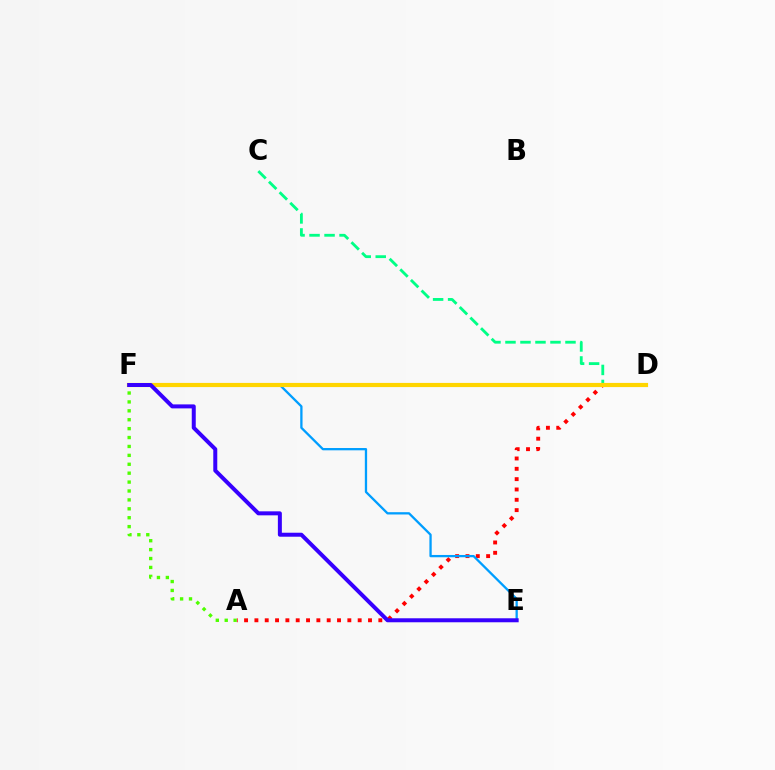{('A', 'D'): [{'color': '#ff0000', 'line_style': 'dotted', 'thickness': 2.81}], ('E', 'F'): [{'color': '#009eff', 'line_style': 'solid', 'thickness': 1.65}, {'color': '#3700ff', 'line_style': 'solid', 'thickness': 2.87}], ('D', 'F'): [{'color': '#ff00ed', 'line_style': 'dashed', 'thickness': 1.52}, {'color': '#ffd500', 'line_style': 'solid', 'thickness': 3.0}], ('C', 'D'): [{'color': '#00ff86', 'line_style': 'dashed', 'thickness': 2.04}], ('A', 'F'): [{'color': '#4fff00', 'line_style': 'dotted', 'thickness': 2.42}]}